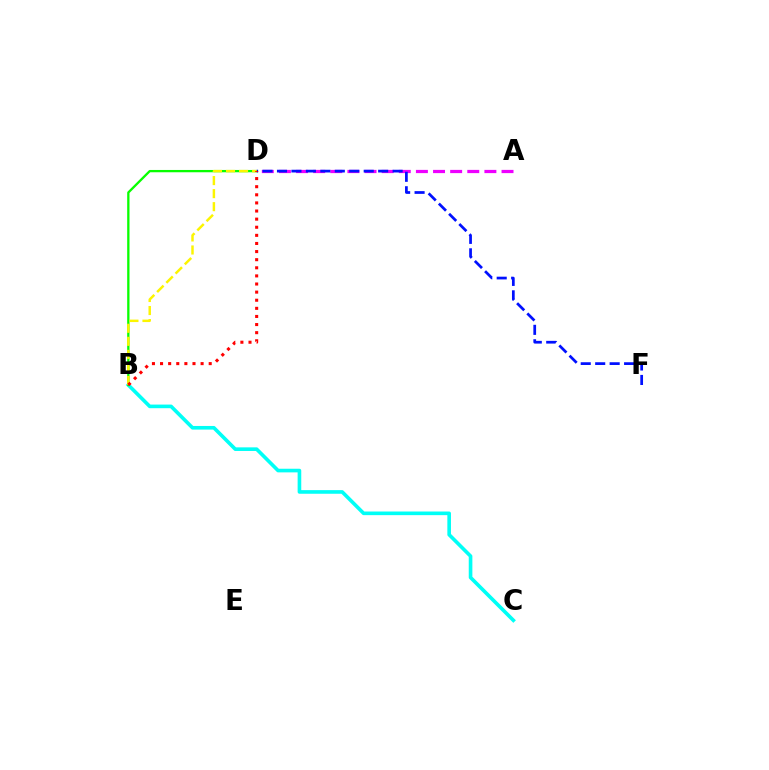{('B', 'C'): [{'color': '#00fff6', 'line_style': 'solid', 'thickness': 2.61}], ('A', 'D'): [{'color': '#ee00ff', 'line_style': 'dashed', 'thickness': 2.33}], ('B', 'D'): [{'color': '#08ff00', 'line_style': 'solid', 'thickness': 1.66}, {'color': '#fcf500', 'line_style': 'dashed', 'thickness': 1.77}, {'color': '#ff0000', 'line_style': 'dotted', 'thickness': 2.2}], ('D', 'F'): [{'color': '#0010ff', 'line_style': 'dashed', 'thickness': 1.96}]}